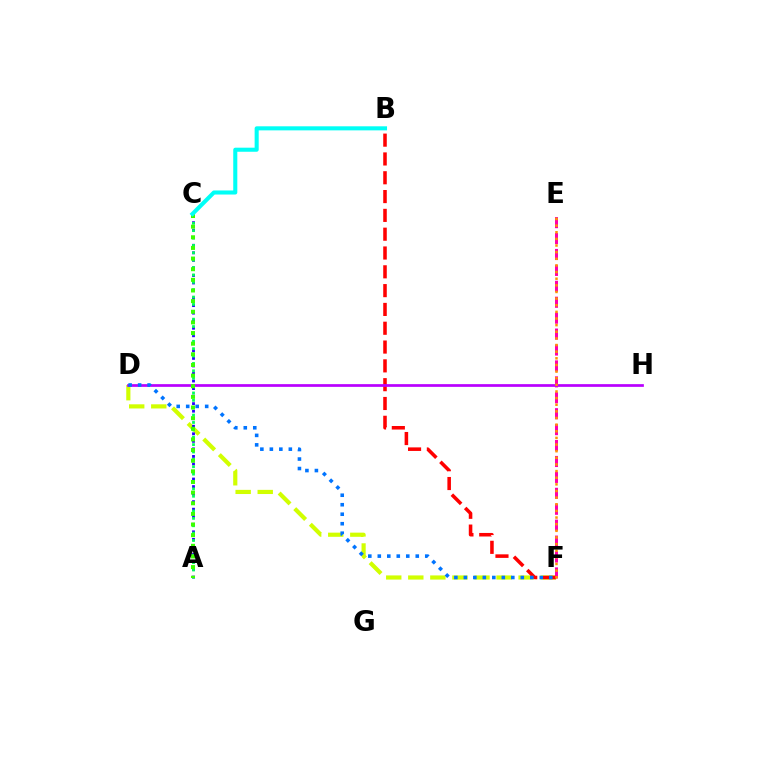{('D', 'F'): [{'color': '#d1ff00', 'line_style': 'dashed', 'thickness': 3.0}, {'color': '#0074ff', 'line_style': 'dotted', 'thickness': 2.58}], ('A', 'C'): [{'color': '#2500ff', 'line_style': 'dotted', 'thickness': 2.05}, {'color': '#00ff5c', 'line_style': 'dotted', 'thickness': 2.0}, {'color': '#3dff00', 'line_style': 'dotted', 'thickness': 2.89}], ('E', 'F'): [{'color': '#ff00ac', 'line_style': 'dashed', 'thickness': 2.16}, {'color': '#ff9400', 'line_style': 'dotted', 'thickness': 1.8}], ('B', 'F'): [{'color': '#ff0000', 'line_style': 'dashed', 'thickness': 2.56}], ('D', 'H'): [{'color': '#b900ff', 'line_style': 'solid', 'thickness': 1.96}], ('B', 'C'): [{'color': '#00fff6', 'line_style': 'solid', 'thickness': 2.93}]}